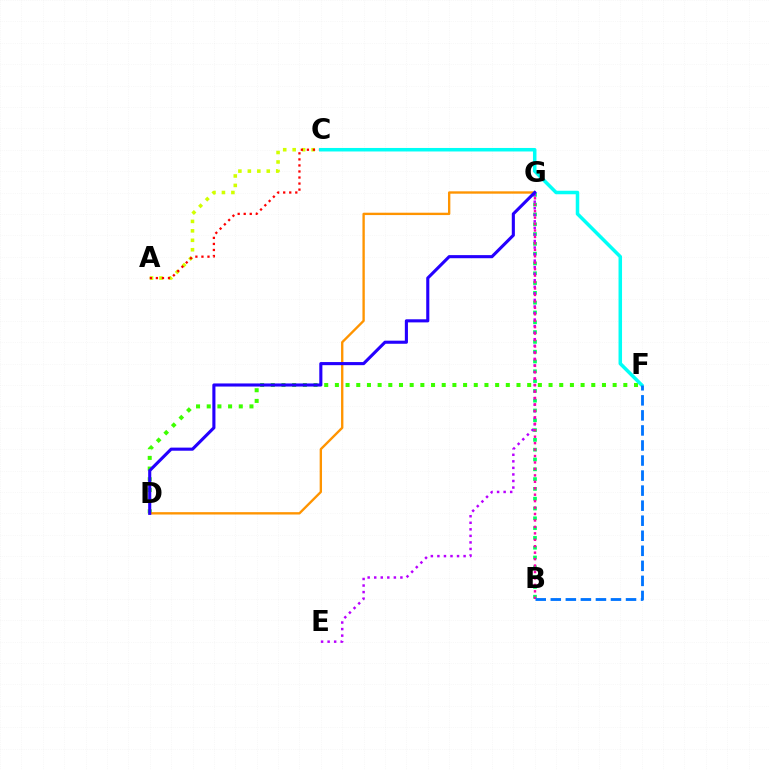{('B', 'G'): [{'color': '#00ff5c', 'line_style': 'dotted', 'thickness': 2.66}, {'color': '#ff00ac', 'line_style': 'dotted', 'thickness': 1.75}], ('E', 'G'): [{'color': '#b900ff', 'line_style': 'dotted', 'thickness': 1.78}], ('D', 'F'): [{'color': '#3dff00', 'line_style': 'dotted', 'thickness': 2.9}], ('D', 'G'): [{'color': '#ff9400', 'line_style': 'solid', 'thickness': 1.7}, {'color': '#2500ff', 'line_style': 'solid', 'thickness': 2.23}], ('A', 'C'): [{'color': '#d1ff00', 'line_style': 'dotted', 'thickness': 2.57}, {'color': '#ff0000', 'line_style': 'dotted', 'thickness': 1.64}], ('C', 'F'): [{'color': '#00fff6', 'line_style': 'solid', 'thickness': 2.53}], ('B', 'F'): [{'color': '#0074ff', 'line_style': 'dashed', 'thickness': 2.04}]}